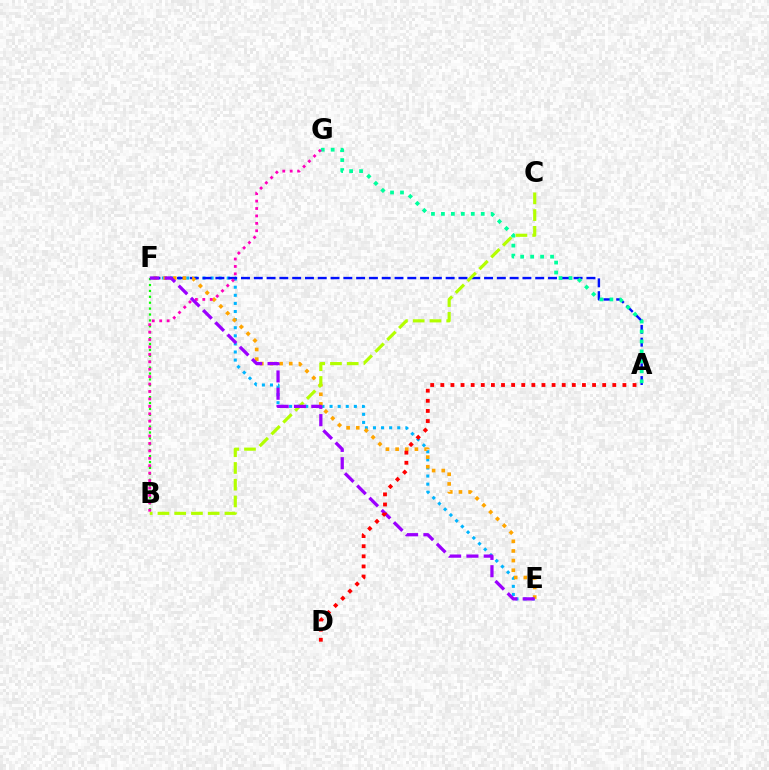{('B', 'F'): [{'color': '#08ff00', 'line_style': 'dotted', 'thickness': 1.6}], ('E', 'F'): [{'color': '#00b5ff', 'line_style': 'dotted', 'thickness': 2.2}, {'color': '#ffa500', 'line_style': 'dotted', 'thickness': 2.62}, {'color': '#9b00ff', 'line_style': 'dashed', 'thickness': 2.35}], ('A', 'F'): [{'color': '#0010ff', 'line_style': 'dashed', 'thickness': 1.74}], ('B', 'C'): [{'color': '#b3ff00', 'line_style': 'dashed', 'thickness': 2.27}], ('A', 'G'): [{'color': '#00ff9d', 'line_style': 'dotted', 'thickness': 2.71}], ('B', 'G'): [{'color': '#ff00bd', 'line_style': 'dotted', 'thickness': 2.02}], ('A', 'D'): [{'color': '#ff0000', 'line_style': 'dotted', 'thickness': 2.75}]}